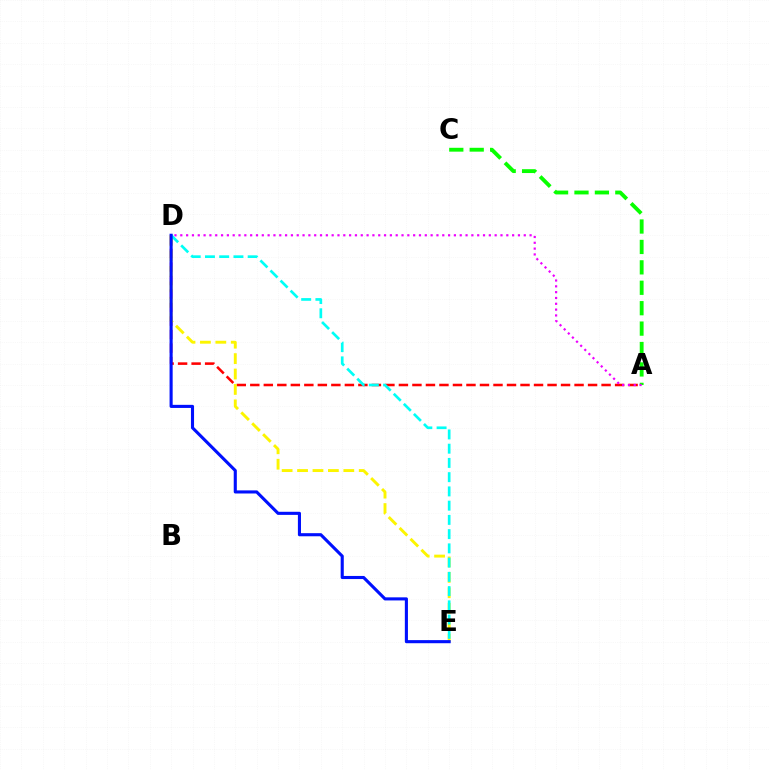{('A', 'C'): [{'color': '#08ff00', 'line_style': 'dashed', 'thickness': 2.77}], ('A', 'D'): [{'color': '#ff0000', 'line_style': 'dashed', 'thickness': 1.84}, {'color': '#ee00ff', 'line_style': 'dotted', 'thickness': 1.58}], ('D', 'E'): [{'color': '#fcf500', 'line_style': 'dashed', 'thickness': 2.09}, {'color': '#00fff6', 'line_style': 'dashed', 'thickness': 1.93}, {'color': '#0010ff', 'line_style': 'solid', 'thickness': 2.23}]}